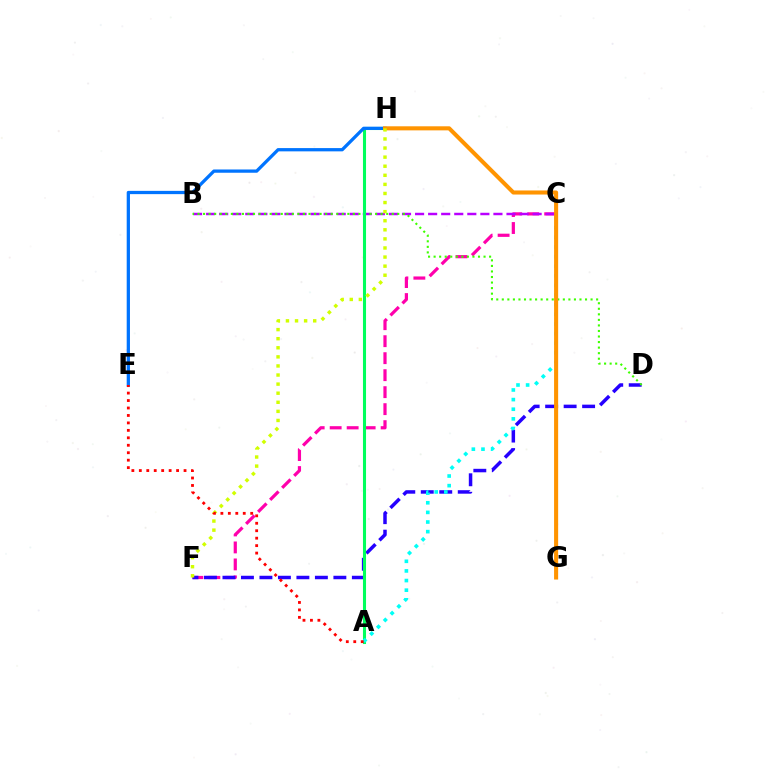{('C', 'F'): [{'color': '#ff00ac', 'line_style': 'dashed', 'thickness': 2.31}], ('B', 'C'): [{'color': '#b900ff', 'line_style': 'dashed', 'thickness': 1.77}], ('D', 'F'): [{'color': '#2500ff', 'line_style': 'dashed', 'thickness': 2.51}], ('B', 'D'): [{'color': '#3dff00', 'line_style': 'dotted', 'thickness': 1.51}], ('A', 'H'): [{'color': '#00ff5c', 'line_style': 'solid', 'thickness': 2.21}], ('E', 'H'): [{'color': '#0074ff', 'line_style': 'solid', 'thickness': 2.35}], ('A', 'C'): [{'color': '#00fff6', 'line_style': 'dotted', 'thickness': 2.62}], ('G', 'H'): [{'color': '#ff9400', 'line_style': 'solid', 'thickness': 2.93}], ('F', 'H'): [{'color': '#d1ff00', 'line_style': 'dotted', 'thickness': 2.47}], ('A', 'E'): [{'color': '#ff0000', 'line_style': 'dotted', 'thickness': 2.03}]}